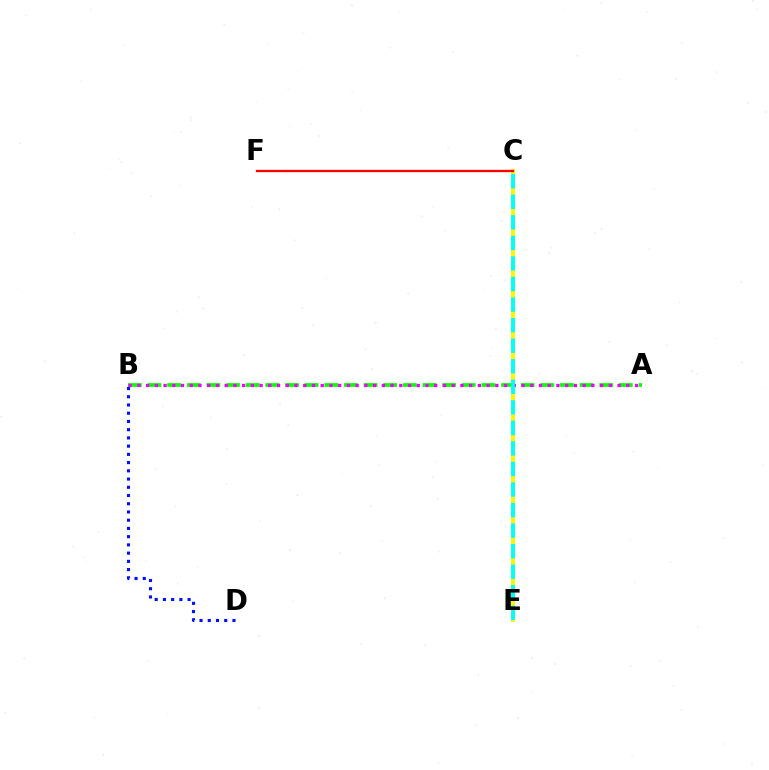{('C', 'E'): [{'color': '#fcf500', 'line_style': 'solid', 'thickness': 2.78}, {'color': '#00fff6', 'line_style': 'dashed', 'thickness': 2.79}], ('C', 'F'): [{'color': '#ff0000', 'line_style': 'solid', 'thickness': 1.66}], ('A', 'B'): [{'color': '#08ff00', 'line_style': 'dashed', 'thickness': 2.67}, {'color': '#ee00ff', 'line_style': 'dotted', 'thickness': 2.37}], ('B', 'D'): [{'color': '#0010ff', 'line_style': 'dotted', 'thickness': 2.24}]}